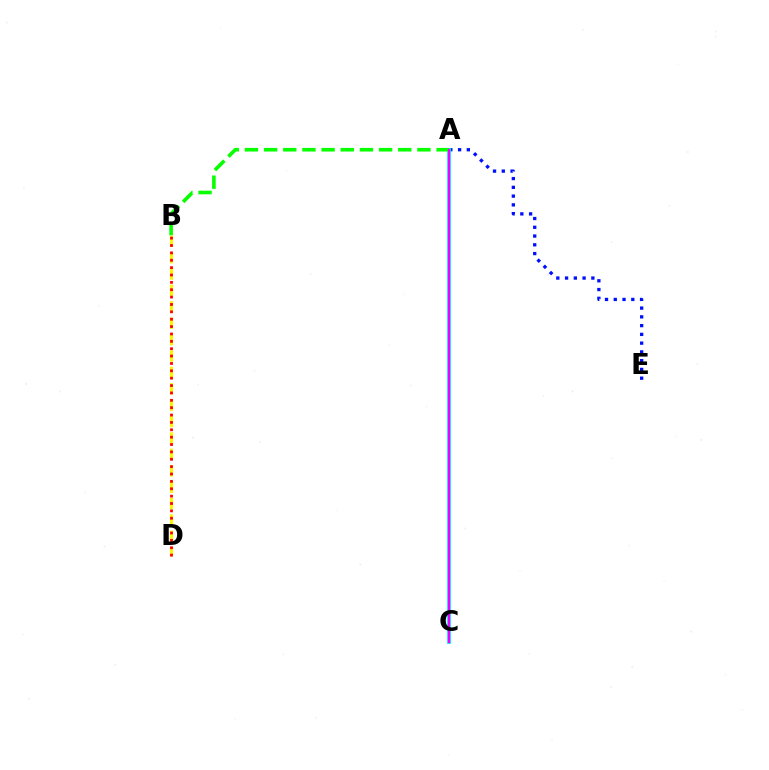{('A', 'E'): [{'color': '#0010ff', 'line_style': 'dotted', 'thickness': 2.38}], ('A', 'C'): [{'color': '#00fff6', 'line_style': 'solid', 'thickness': 2.76}, {'color': '#ee00ff', 'line_style': 'solid', 'thickness': 1.61}], ('B', 'D'): [{'color': '#fcf500', 'line_style': 'dashed', 'thickness': 2.23}, {'color': '#ff0000', 'line_style': 'dotted', 'thickness': 2.0}], ('A', 'B'): [{'color': '#08ff00', 'line_style': 'dashed', 'thickness': 2.6}]}